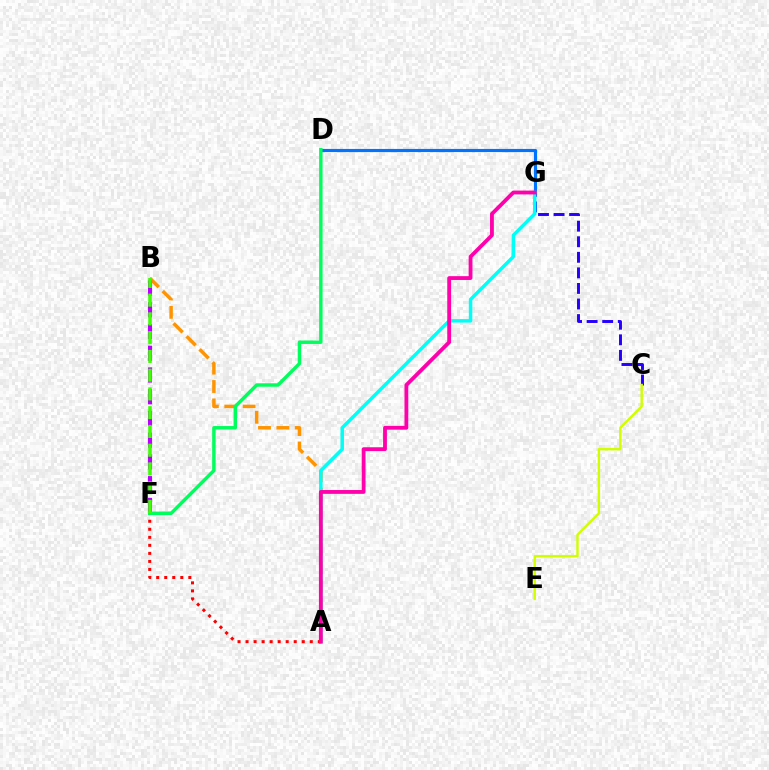{('D', 'G'): [{'color': '#0074ff', 'line_style': 'solid', 'thickness': 2.27}], ('A', 'B'): [{'color': '#ff9400', 'line_style': 'dashed', 'thickness': 2.5}], ('C', 'G'): [{'color': '#2500ff', 'line_style': 'dashed', 'thickness': 2.11}], ('A', 'G'): [{'color': '#00fff6', 'line_style': 'solid', 'thickness': 2.49}, {'color': '#ff00ac', 'line_style': 'solid', 'thickness': 2.75}], ('B', 'F'): [{'color': '#b900ff', 'line_style': 'dashed', 'thickness': 2.95}, {'color': '#3dff00', 'line_style': 'dashed', 'thickness': 2.55}], ('A', 'F'): [{'color': '#ff0000', 'line_style': 'dotted', 'thickness': 2.18}], ('D', 'F'): [{'color': '#00ff5c', 'line_style': 'solid', 'thickness': 2.48}], ('C', 'E'): [{'color': '#d1ff00', 'line_style': 'solid', 'thickness': 1.74}]}